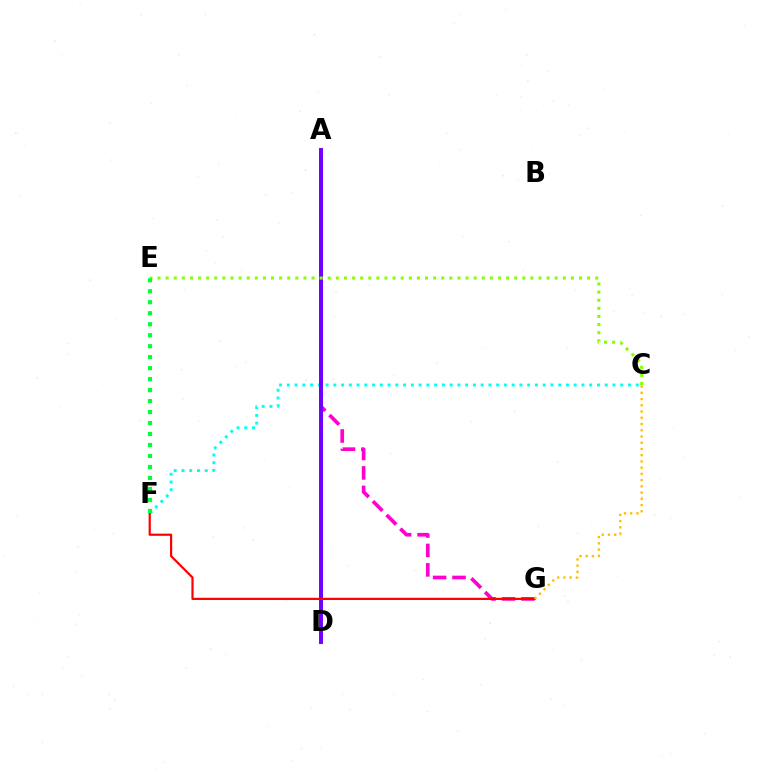{('C', 'F'): [{'color': '#00fff6', 'line_style': 'dotted', 'thickness': 2.11}], ('A', 'D'): [{'color': '#004bff', 'line_style': 'dotted', 'thickness': 1.97}, {'color': '#7200ff', 'line_style': 'solid', 'thickness': 2.85}], ('A', 'G'): [{'color': '#ff00cf', 'line_style': 'dashed', 'thickness': 2.64}], ('F', 'G'): [{'color': '#ff0000', 'line_style': 'solid', 'thickness': 1.59}], ('C', 'E'): [{'color': '#84ff00', 'line_style': 'dotted', 'thickness': 2.2}], ('C', 'G'): [{'color': '#ffbd00', 'line_style': 'dotted', 'thickness': 1.69}], ('E', 'F'): [{'color': '#00ff39', 'line_style': 'dotted', 'thickness': 2.98}]}